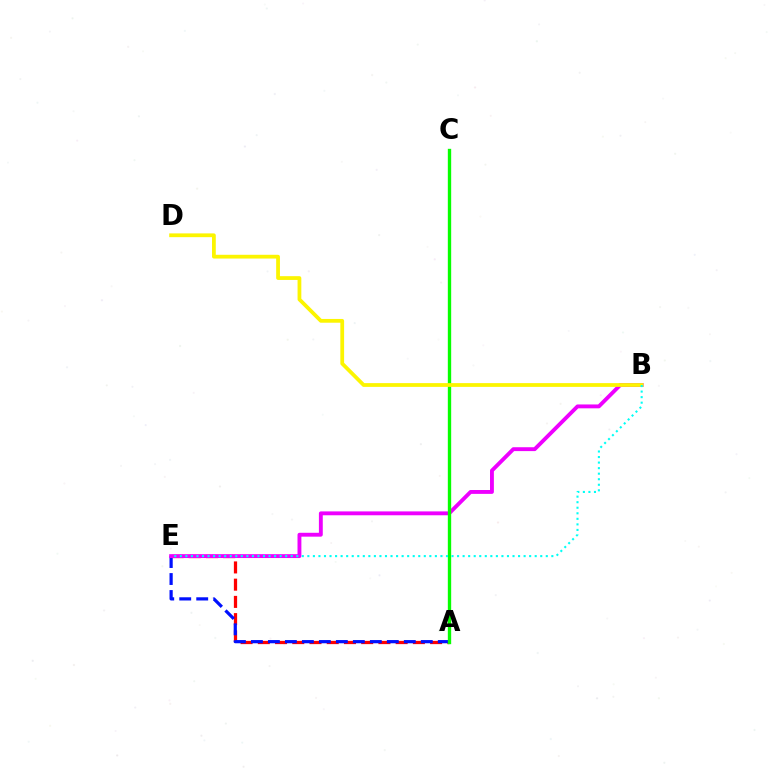{('A', 'E'): [{'color': '#ff0000', 'line_style': 'dashed', 'thickness': 2.34}, {'color': '#0010ff', 'line_style': 'dashed', 'thickness': 2.31}], ('B', 'E'): [{'color': '#ee00ff', 'line_style': 'solid', 'thickness': 2.79}, {'color': '#00fff6', 'line_style': 'dotted', 'thickness': 1.51}], ('A', 'C'): [{'color': '#08ff00', 'line_style': 'solid', 'thickness': 2.41}], ('B', 'D'): [{'color': '#fcf500', 'line_style': 'solid', 'thickness': 2.71}]}